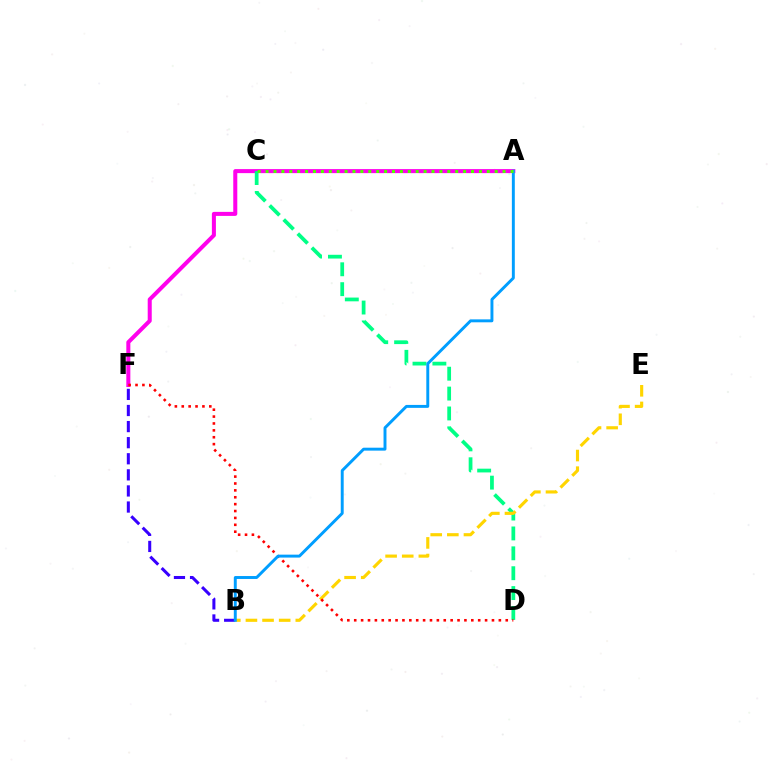{('B', 'F'): [{'color': '#3700ff', 'line_style': 'dashed', 'thickness': 2.19}], ('A', 'F'): [{'color': '#ff00ed', 'line_style': 'solid', 'thickness': 2.9}], ('C', 'D'): [{'color': '#00ff86', 'line_style': 'dashed', 'thickness': 2.7}], ('B', 'E'): [{'color': '#ffd500', 'line_style': 'dashed', 'thickness': 2.26}], ('D', 'F'): [{'color': '#ff0000', 'line_style': 'dotted', 'thickness': 1.87}], ('A', 'B'): [{'color': '#009eff', 'line_style': 'solid', 'thickness': 2.11}], ('A', 'C'): [{'color': '#4fff00', 'line_style': 'dotted', 'thickness': 2.15}]}